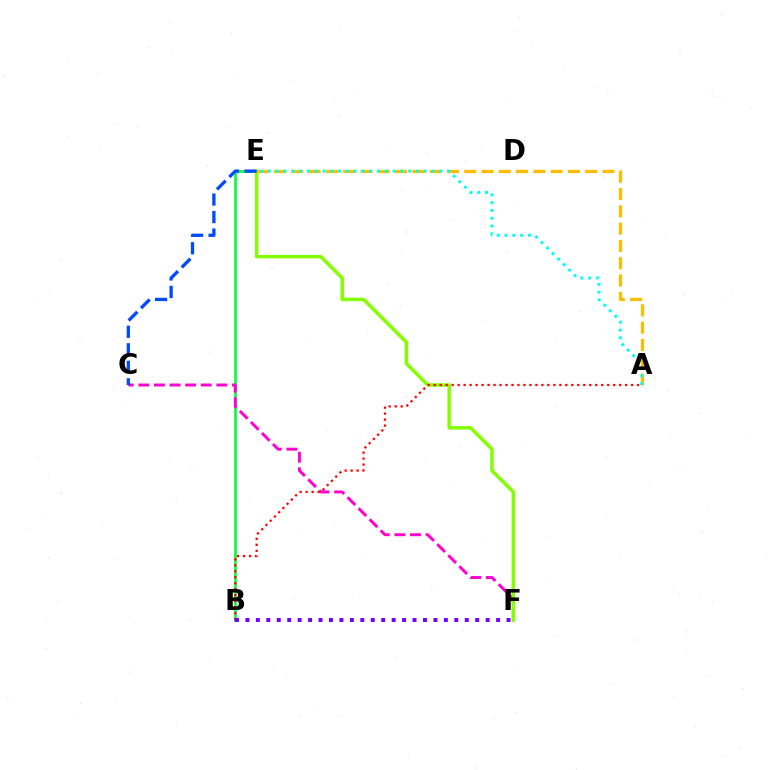{('B', 'E'): [{'color': '#00ff39', 'line_style': 'solid', 'thickness': 1.89}], ('C', 'F'): [{'color': '#ff00cf', 'line_style': 'dashed', 'thickness': 2.12}], ('E', 'F'): [{'color': '#84ff00', 'line_style': 'solid', 'thickness': 2.51}], ('A', 'E'): [{'color': '#ffbd00', 'line_style': 'dashed', 'thickness': 2.35}, {'color': '#00fff6', 'line_style': 'dotted', 'thickness': 2.12}], ('C', 'E'): [{'color': '#004bff', 'line_style': 'dashed', 'thickness': 2.38}], ('A', 'B'): [{'color': '#ff0000', 'line_style': 'dotted', 'thickness': 1.63}], ('B', 'F'): [{'color': '#7200ff', 'line_style': 'dotted', 'thickness': 2.84}]}